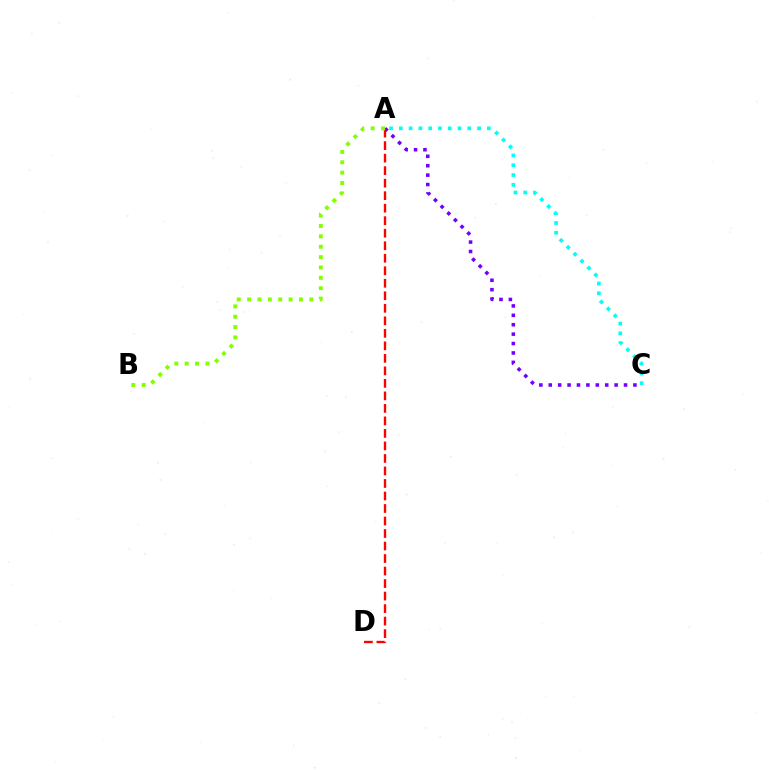{('A', 'C'): [{'color': '#00fff6', 'line_style': 'dotted', 'thickness': 2.66}, {'color': '#7200ff', 'line_style': 'dotted', 'thickness': 2.56}], ('A', 'D'): [{'color': '#ff0000', 'line_style': 'dashed', 'thickness': 1.7}], ('A', 'B'): [{'color': '#84ff00', 'line_style': 'dotted', 'thickness': 2.82}]}